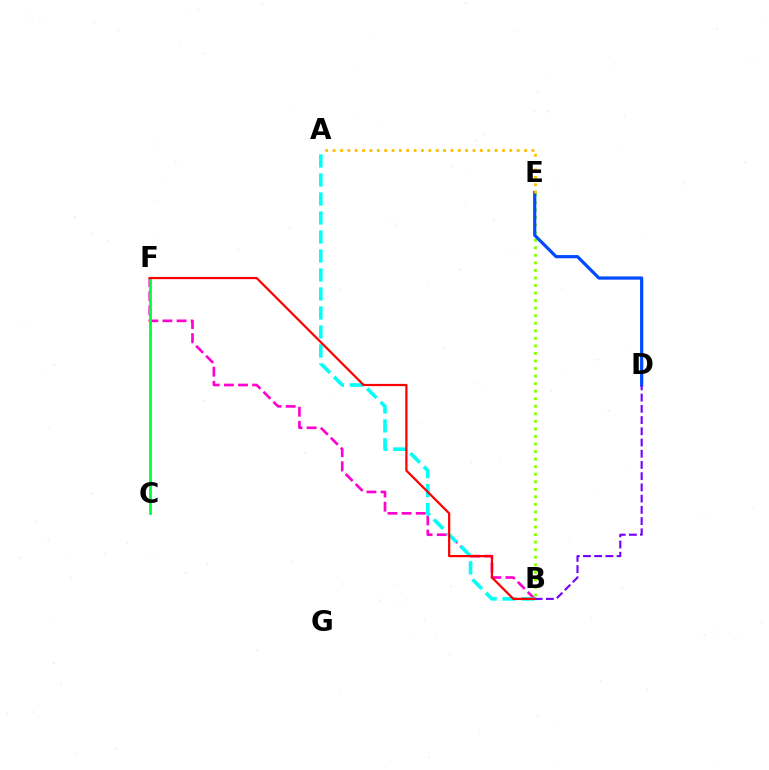{('B', 'F'): [{'color': '#ff00cf', 'line_style': 'dashed', 'thickness': 1.92}, {'color': '#ff0000', 'line_style': 'solid', 'thickness': 1.6}], ('B', 'E'): [{'color': '#84ff00', 'line_style': 'dotted', 'thickness': 2.05}], ('D', 'E'): [{'color': '#004bff', 'line_style': 'solid', 'thickness': 2.31}], ('A', 'E'): [{'color': '#ffbd00', 'line_style': 'dotted', 'thickness': 2.0}], ('C', 'F'): [{'color': '#00ff39', 'line_style': 'solid', 'thickness': 2.01}], ('A', 'B'): [{'color': '#00fff6', 'line_style': 'dashed', 'thickness': 2.58}], ('B', 'D'): [{'color': '#7200ff', 'line_style': 'dashed', 'thickness': 1.52}]}